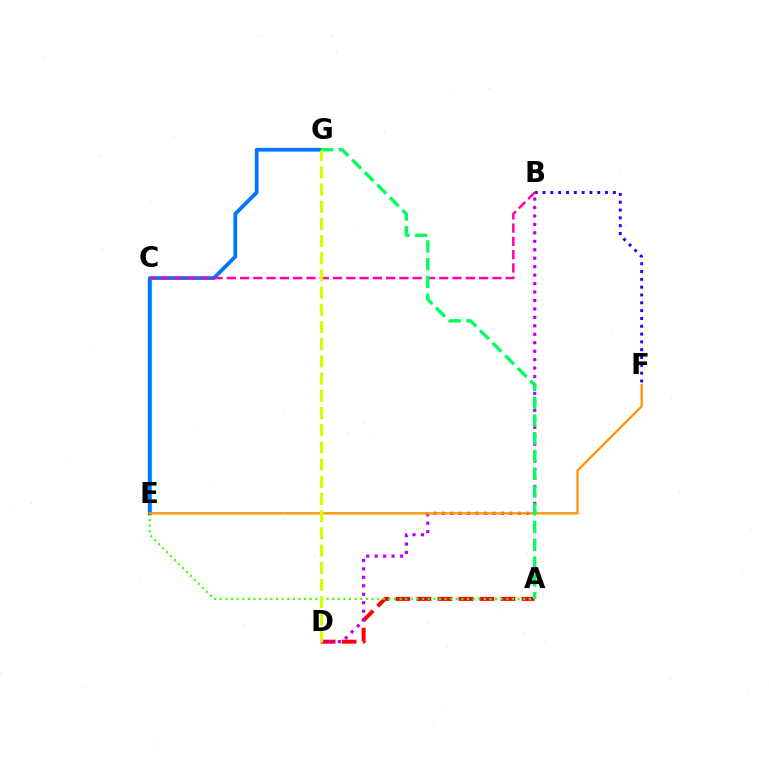{('B', 'F'): [{'color': '#2500ff', 'line_style': 'dotted', 'thickness': 2.12}], ('C', 'E'): [{'color': '#00fff6', 'line_style': 'solid', 'thickness': 2.07}], ('A', 'D'): [{'color': '#ff0000', 'line_style': 'dashed', 'thickness': 2.85}], ('A', 'E'): [{'color': '#3dff00', 'line_style': 'dotted', 'thickness': 1.53}], ('E', 'G'): [{'color': '#0074ff', 'line_style': 'solid', 'thickness': 2.7}], ('B', 'D'): [{'color': '#b900ff', 'line_style': 'dotted', 'thickness': 2.3}], ('B', 'C'): [{'color': '#ff00ac', 'line_style': 'dashed', 'thickness': 1.8}], ('E', 'F'): [{'color': '#ff9400', 'line_style': 'solid', 'thickness': 1.64}], ('A', 'G'): [{'color': '#00ff5c', 'line_style': 'dashed', 'thickness': 2.41}], ('D', 'G'): [{'color': '#d1ff00', 'line_style': 'dashed', 'thickness': 2.34}]}